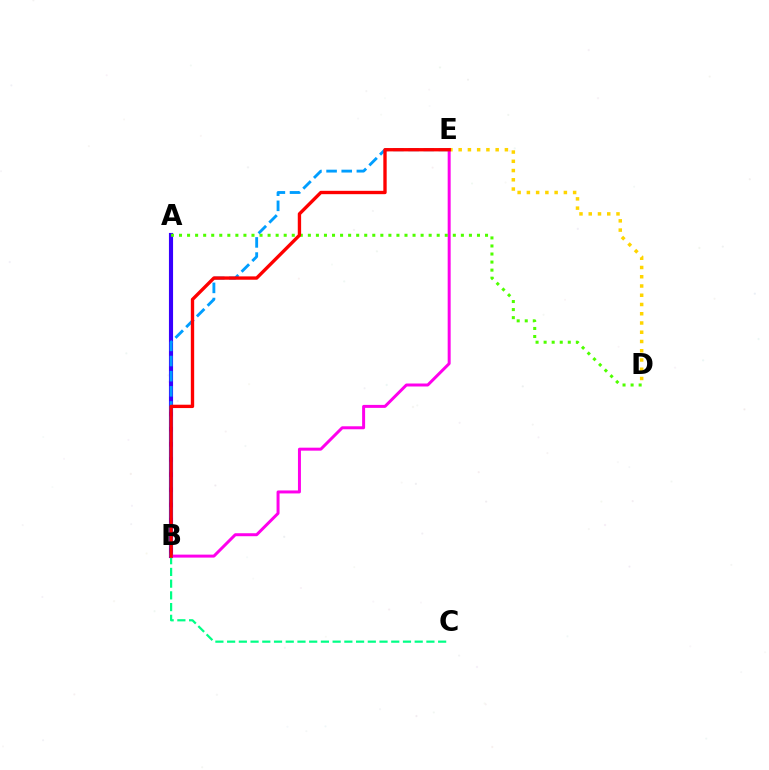{('D', 'E'): [{'color': '#ffd500', 'line_style': 'dotted', 'thickness': 2.51}], ('A', 'B'): [{'color': '#3700ff', 'line_style': 'solid', 'thickness': 2.97}], ('B', 'E'): [{'color': '#ff00ed', 'line_style': 'solid', 'thickness': 2.15}, {'color': '#009eff', 'line_style': 'dashed', 'thickness': 2.06}, {'color': '#ff0000', 'line_style': 'solid', 'thickness': 2.41}], ('A', 'D'): [{'color': '#4fff00', 'line_style': 'dotted', 'thickness': 2.19}], ('B', 'C'): [{'color': '#00ff86', 'line_style': 'dashed', 'thickness': 1.59}]}